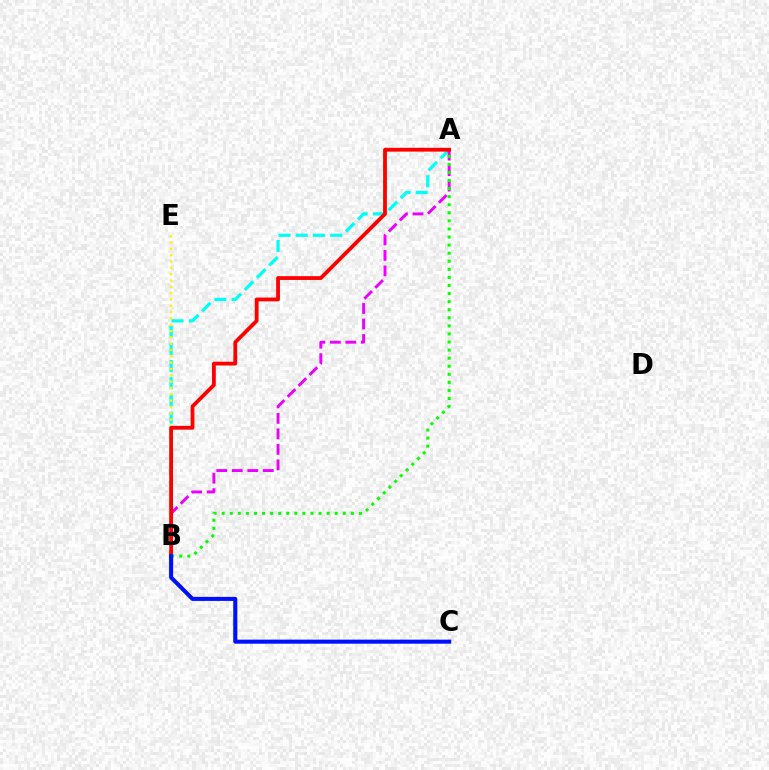{('A', 'B'): [{'color': '#00fff6', 'line_style': 'dashed', 'thickness': 2.34}, {'color': '#ee00ff', 'line_style': 'dashed', 'thickness': 2.1}, {'color': '#ff0000', 'line_style': 'solid', 'thickness': 2.73}, {'color': '#08ff00', 'line_style': 'dotted', 'thickness': 2.19}], ('B', 'E'): [{'color': '#fcf500', 'line_style': 'dotted', 'thickness': 1.72}], ('B', 'C'): [{'color': '#0010ff', 'line_style': 'solid', 'thickness': 2.92}]}